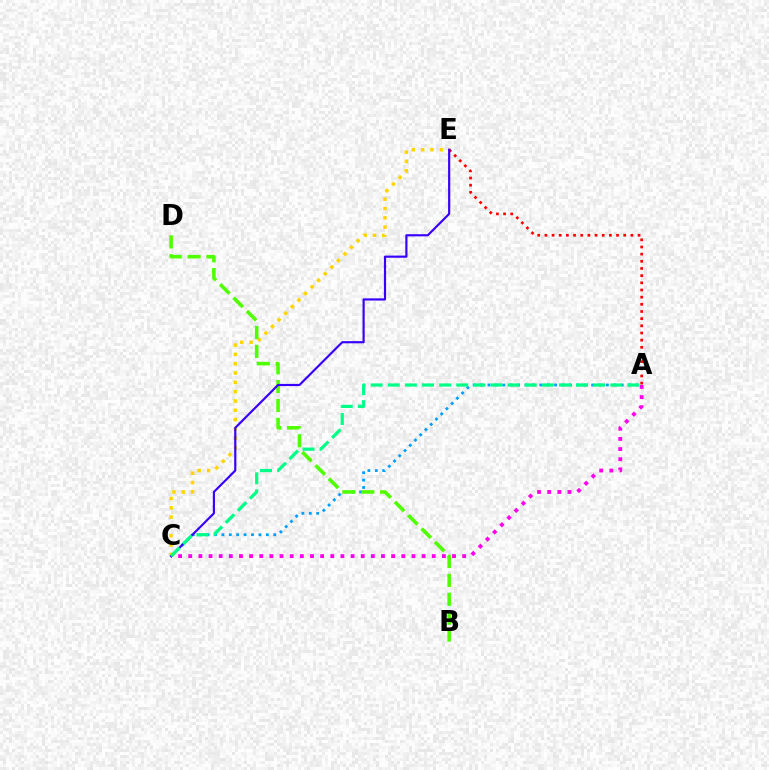{('A', 'C'): [{'color': '#009eff', 'line_style': 'dotted', 'thickness': 2.01}, {'color': '#ff00ed', 'line_style': 'dotted', 'thickness': 2.76}, {'color': '#00ff86', 'line_style': 'dashed', 'thickness': 2.32}], ('C', 'E'): [{'color': '#ffd500', 'line_style': 'dotted', 'thickness': 2.53}, {'color': '#3700ff', 'line_style': 'solid', 'thickness': 1.56}], ('B', 'D'): [{'color': '#4fff00', 'line_style': 'dashed', 'thickness': 2.57}], ('A', 'E'): [{'color': '#ff0000', 'line_style': 'dotted', 'thickness': 1.95}]}